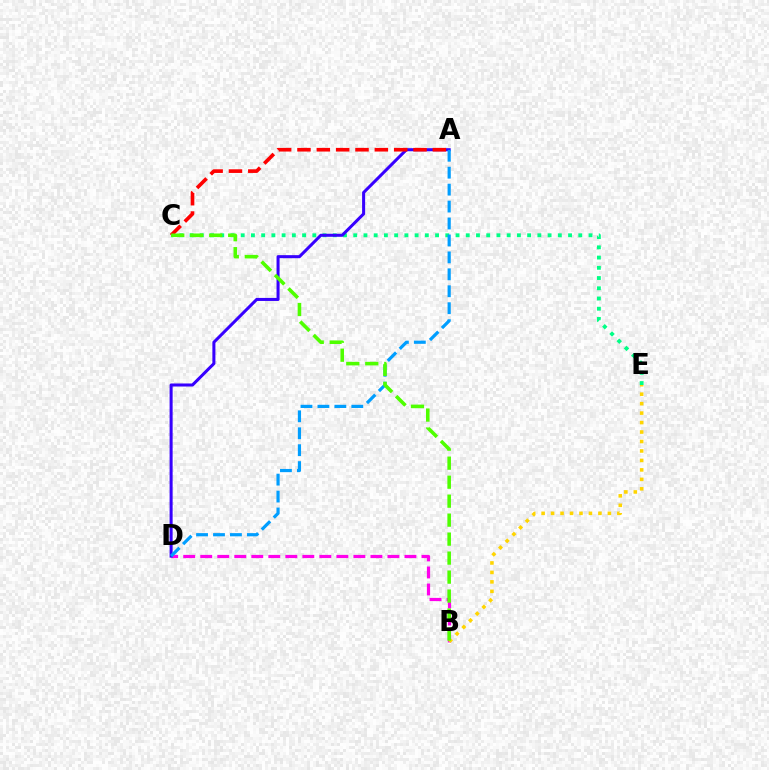{('B', 'D'): [{'color': '#ff00ed', 'line_style': 'dashed', 'thickness': 2.31}], ('C', 'E'): [{'color': '#00ff86', 'line_style': 'dotted', 'thickness': 2.78}], ('A', 'D'): [{'color': '#3700ff', 'line_style': 'solid', 'thickness': 2.19}, {'color': '#009eff', 'line_style': 'dashed', 'thickness': 2.3}], ('B', 'E'): [{'color': '#ffd500', 'line_style': 'dotted', 'thickness': 2.57}], ('A', 'C'): [{'color': '#ff0000', 'line_style': 'dashed', 'thickness': 2.63}], ('B', 'C'): [{'color': '#4fff00', 'line_style': 'dashed', 'thickness': 2.58}]}